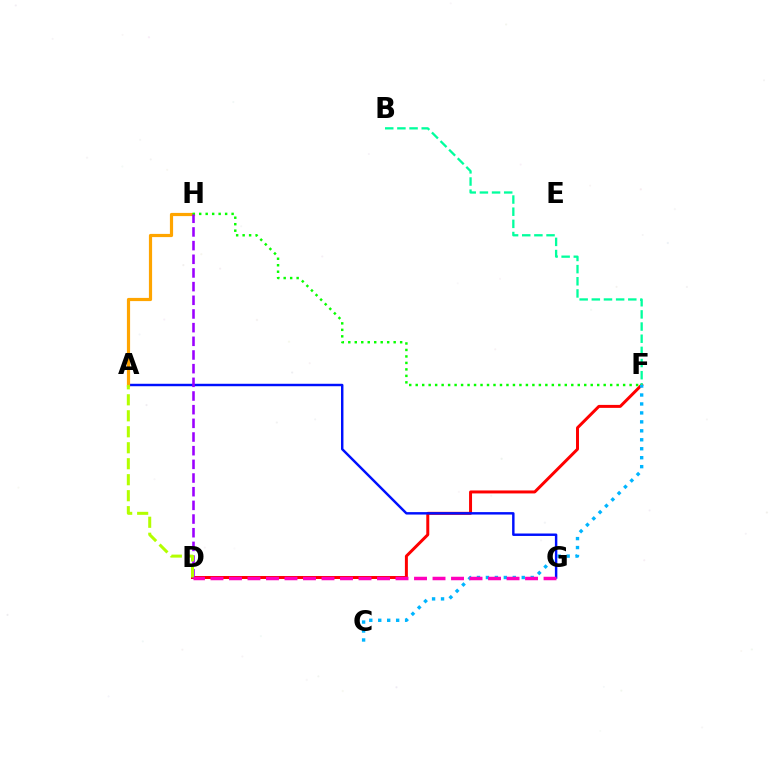{('D', 'F'): [{'color': '#ff0000', 'line_style': 'solid', 'thickness': 2.14}], ('C', 'F'): [{'color': '#00b5ff', 'line_style': 'dotted', 'thickness': 2.43}], ('A', 'G'): [{'color': '#0010ff', 'line_style': 'solid', 'thickness': 1.76}], ('A', 'H'): [{'color': '#ffa500', 'line_style': 'solid', 'thickness': 2.29}], ('F', 'H'): [{'color': '#08ff00', 'line_style': 'dotted', 'thickness': 1.76}], ('D', 'H'): [{'color': '#9b00ff', 'line_style': 'dashed', 'thickness': 1.86}], ('B', 'F'): [{'color': '#00ff9d', 'line_style': 'dashed', 'thickness': 1.65}], ('A', 'D'): [{'color': '#b3ff00', 'line_style': 'dashed', 'thickness': 2.17}], ('D', 'G'): [{'color': '#ff00bd', 'line_style': 'dashed', 'thickness': 2.51}]}